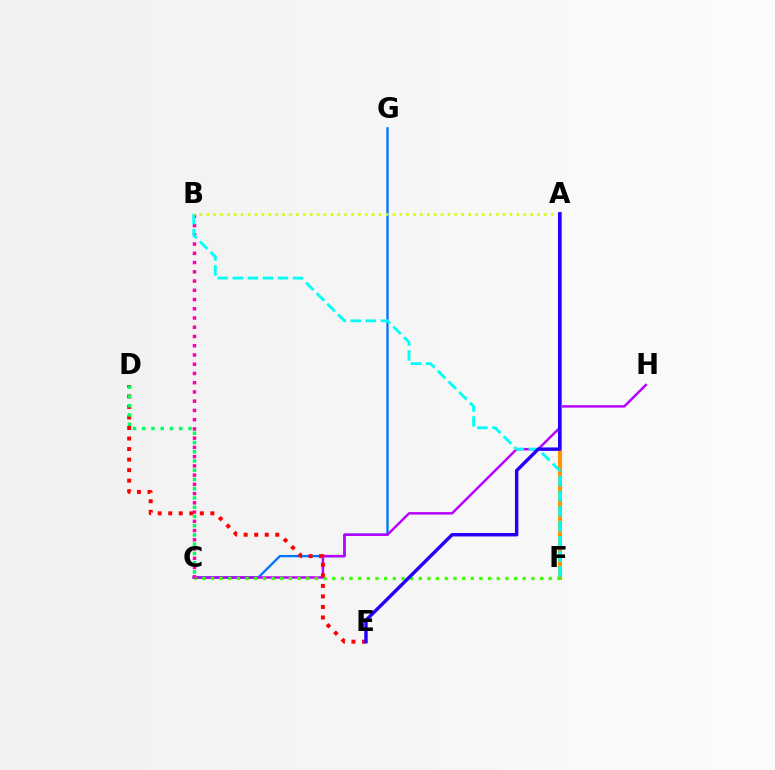{('C', 'G'): [{'color': '#0074ff', 'line_style': 'solid', 'thickness': 1.67}], ('C', 'H'): [{'color': '#b900ff', 'line_style': 'solid', 'thickness': 1.77}], ('A', 'F'): [{'color': '#ff9400', 'line_style': 'solid', 'thickness': 2.94}], ('C', 'F'): [{'color': '#3dff00', 'line_style': 'dotted', 'thickness': 2.35}], ('B', 'C'): [{'color': '#ff00ac', 'line_style': 'dotted', 'thickness': 2.51}], ('D', 'E'): [{'color': '#ff0000', 'line_style': 'dotted', 'thickness': 2.86}], ('B', 'F'): [{'color': '#00fff6', 'line_style': 'dashed', 'thickness': 2.05}], ('A', 'B'): [{'color': '#d1ff00', 'line_style': 'dotted', 'thickness': 1.87}], ('C', 'D'): [{'color': '#00ff5c', 'line_style': 'dotted', 'thickness': 2.51}], ('A', 'E'): [{'color': '#2500ff', 'line_style': 'solid', 'thickness': 2.47}]}